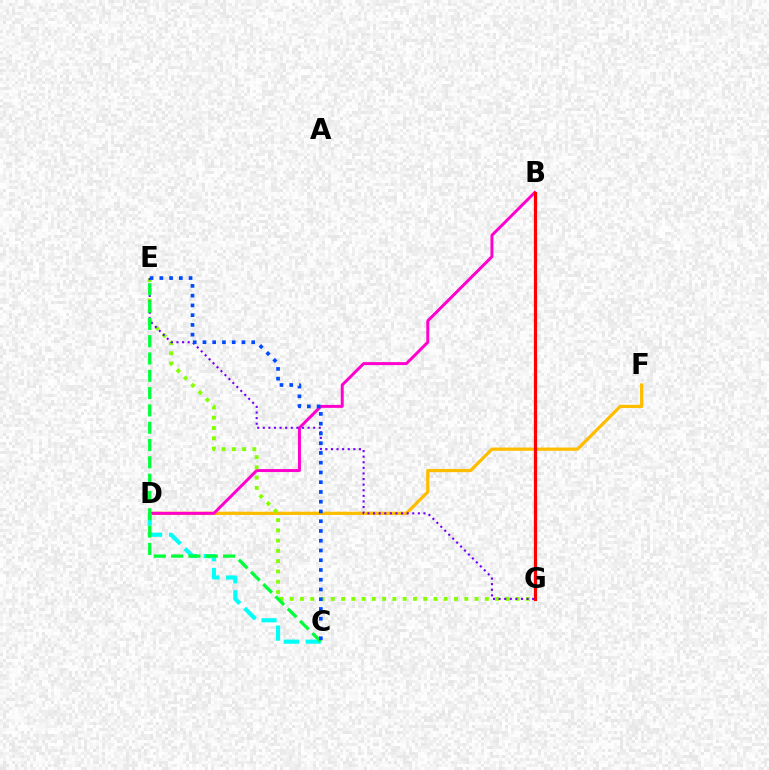{('D', 'F'): [{'color': '#ffbd00', 'line_style': 'solid', 'thickness': 2.33}], ('B', 'D'): [{'color': '#ff00cf', 'line_style': 'solid', 'thickness': 2.14}], ('C', 'D'): [{'color': '#00fff6', 'line_style': 'dashed', 'thickness': 2.97}], ('E', 'G'): [{'color': '#84ff00', 'line_style': 'dotted', 'thickness': 2.79}, {'color': '#7200ff', 'line_style': 'dotted', 'thickness': 1.52}], ('B', 'G'): [{'color': '#ff0000', 'line_style': 'solid', 'thickness': 2.32}], ('C', 'E'): [{'color': '#00ff39', 'line_style': 'dashed', 'thickness': 2.35}, {'color': '#004bff', 'line_style': 'dotted', 'thickness': 2.65}]}